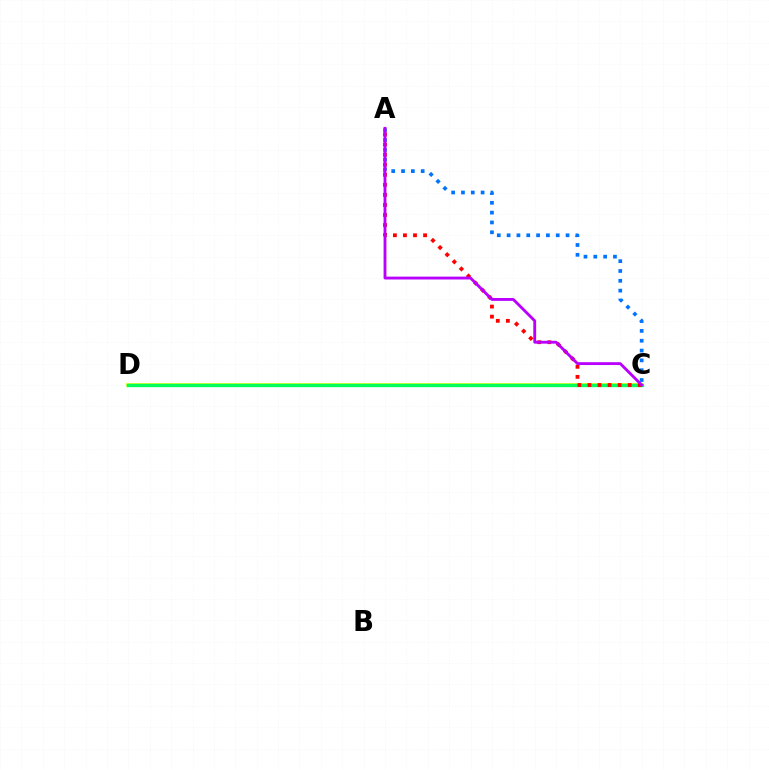{('C', 'D'): [{'color': '#d1ff00', 'line_style': 'solid', 'thickness': 2.6}, {'color': '#00ff5c', 'line_style': 'solid', 'thickness': 2.41}], ('A', 'C'): [{'color': '#ff0000', 'line_style': 'dotted', 'thickness': 2.73}, {'color': '#0074ff', 'line_style': 'dotted', 'thickness': 2.67}, {'color': '#b900ff', 'line_style': 'solid', 'thickness': 2.05}]}